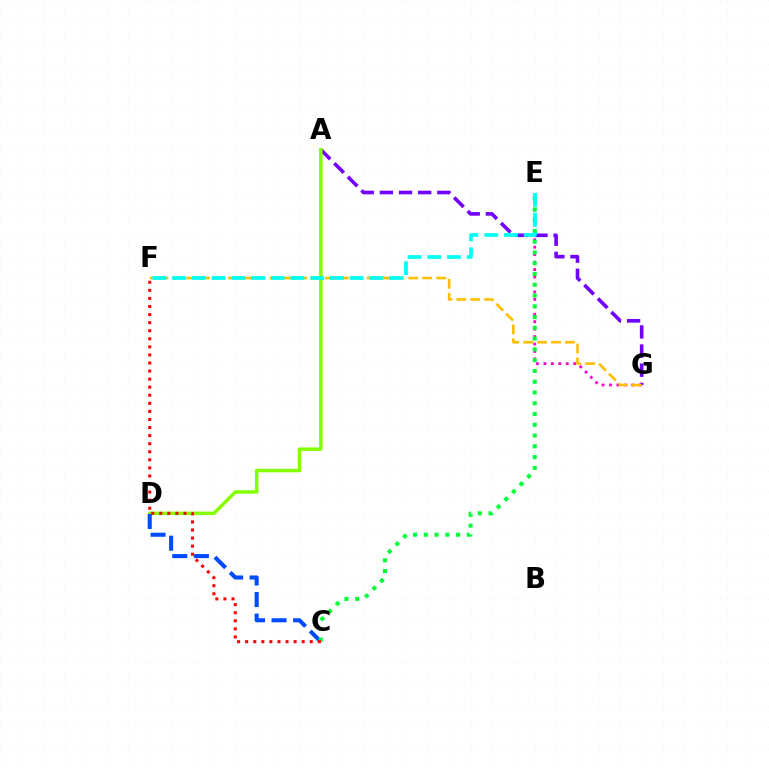{('A', 'G'): [{'color': '#7200ff', 'line_style': 'dashed', 'thickness': 2.6}], ('E', 'G'): [{'color': '#ff00cf', 'line_style': 'dotted', 'thickness': 2.02}], ('A', 'D'): [{'color': '#84ff00', 'line_style': 'solid', 'thickness': 2.5}], ('C', 'D'): [{'color': '#004bff', 'line_style': 'dashed', 'thickness': 2.93}], ('F', 'G'): [{'color': '#ffbd00', 'line_style': 'dashed', 'thickness': 1.89}], ('C', 'E'): [{'color': '#00ff39', 'line_style': 'dotted', 'thickness': 2.93}], ('C', 'F'): [{'color': '#ff0000', 'line_style': 'dotted', 'thickness': 2.19}], ('E', 'F'): [{'color': '#00fff6', 'line_style': 'dashed', 'thickness': 2.68}]}